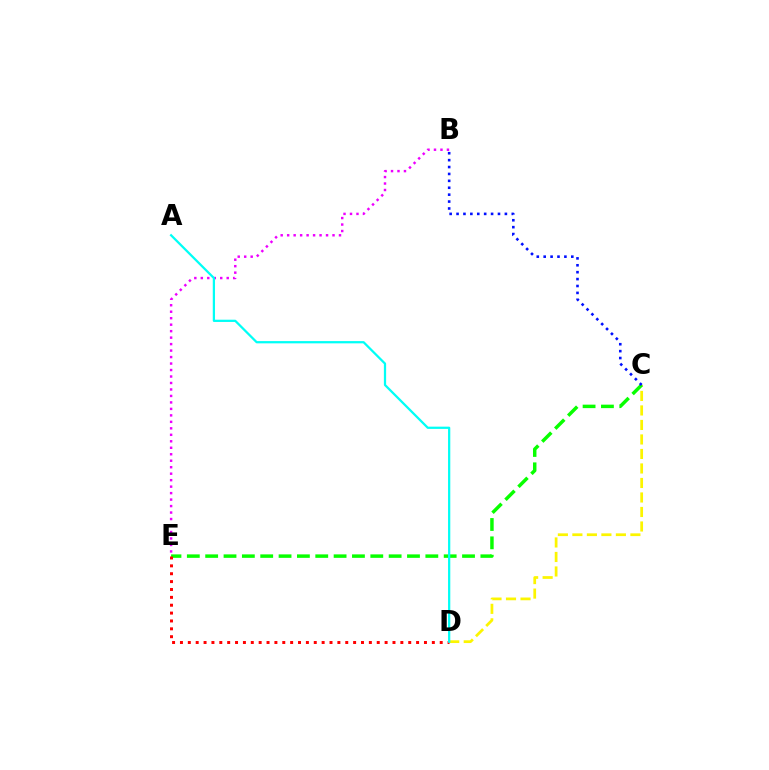{('C', 'D'): [{'color': '#fcf500', 'line_style': 'dashed', 'thickness': 1.97}], ('C', 'E'): [{'color': '#08ff00', 'line_style': 'dashed', 'thickness': 2.49}], ('B', 'C'): [{'color': '#0010ff', 'line_style': 'dotted', 'thickness': 1.88}], ('D', 'E'): [{'color': '#ff0000', 'line_style': 'dotted', 'thickness': 2.14}], ('B', 'E'): [{'color': '#ee00ff', 'line_style': 'dotted', 'thickness': 1.76}], ('A', 'D'): [{'color': '#00fff6', 'line_style': 'solid', 'thickness': 1.62}]}